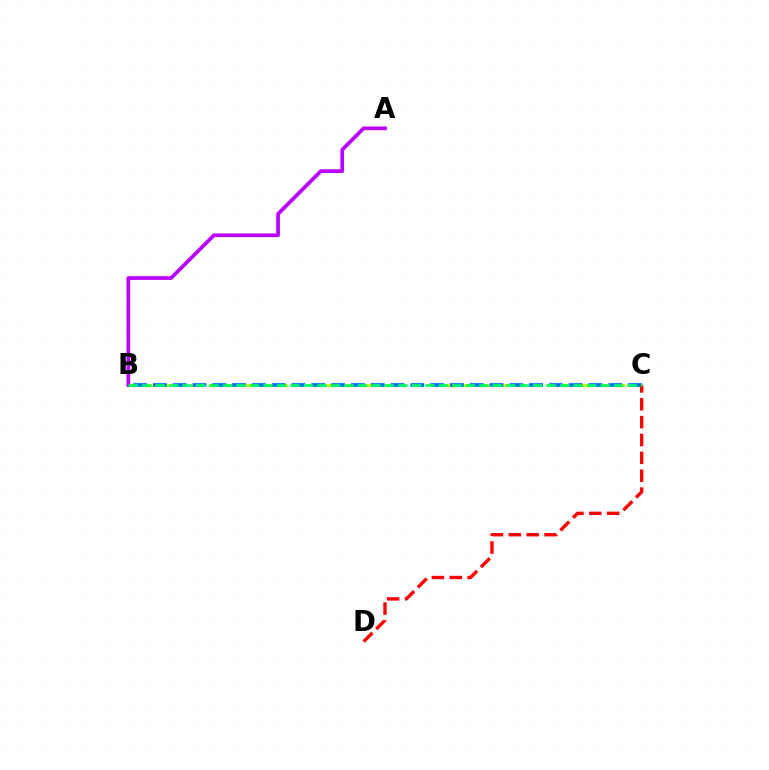{('B', 'C'): [{'color': '#d1ff00', 'line_style': 'dashed', 'thickness': 2.29}, {'color': '#0074ff', 'line_style': 'dashed', 'thickness': 2.69}, {'color': '#00ff5c', 'line_style': 'dashed', 'thickness': 1.83}], ('C', 'D'): [{'color': '#ff0000', 'line_style': 'dashed', 'thickness': 2.43}], ('A', 'B'): [{'color': '#b900ff', 'line_style': 'solid', 'thickness': 2.67}]}